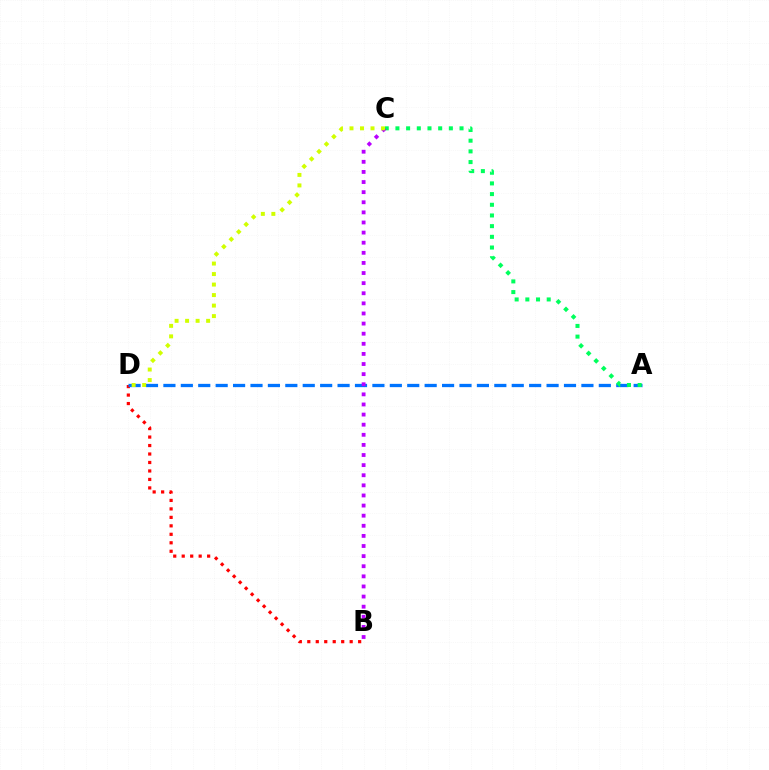{('B', 'D'): [{'color': '#ff0000', 'line_style': 'dotted', 'thickness': 2.3}], ('A', 'D'): [{'color': '#0074ff', 'line_style': 'dashed', 'thickness': 2.37}], ('A', 'C'): [{'color': '#00ff5c', 'line_style': 'dotted', 'thickness': 2.9}], ('B', 'C'): [{'color': '#b900ff', 'line_style': 'dotted', 'thickness': 2.75}], ('C', 'D'): [{'color': '#d1ff00', 'line_style': 'dotted', 'thickness': 2.86}]}